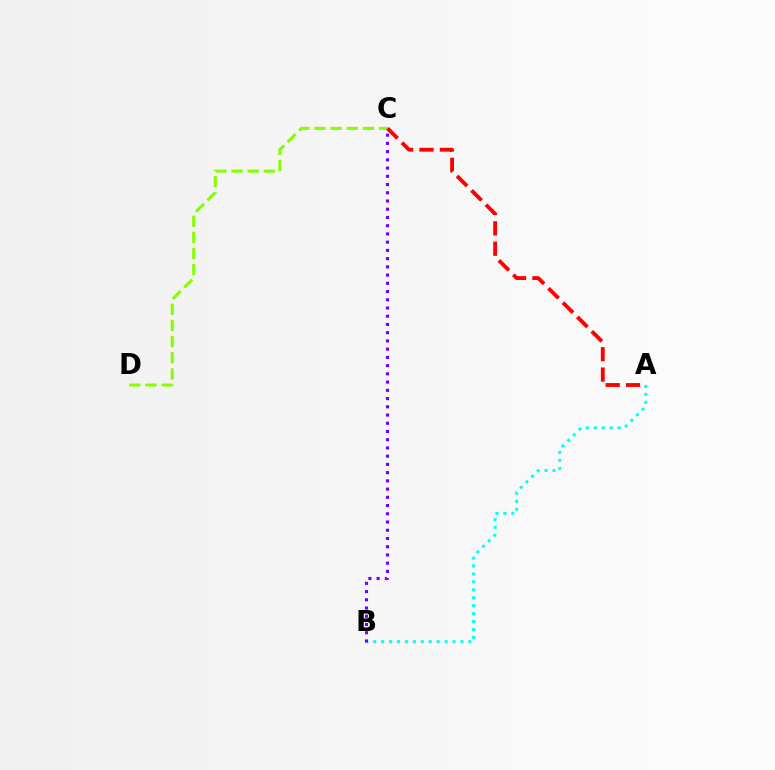{('A', 'B'): [{'color': '#00fff6', 'line_style': 'dotted', 'thickness': 2.16}], ('C', 'D'): [{'color': '#84ff00', 'line_style': 'dashed', 'thickness': 2.2}], ('A', 'C'): [{'color': '#ff0000', 'line_style': 'dashed', 'thickness': 2.77}], ('B', 'C'): [{'color': '#7200ff', 'line_style': 'dotted', 'thickness': 2.24}]}